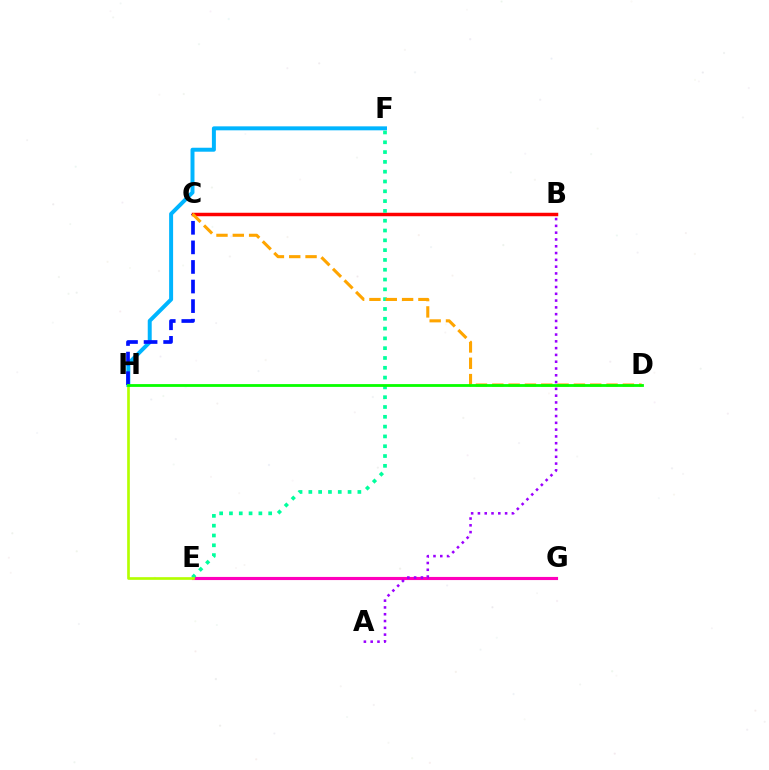{('E', 'G'): [{'color': '#ff00bd', 'line_style': 'solid', 'thickness': 2.25}], ('F', 'H'): [{'color': '#00b5ff', 'line_style': 'solid', 'thickness': 2.86}], ('C', 'H'): [{'color': '#0010ff', 'line_style': 'dashed', 'thickness': 2.66}], ('B', 'C'): [{'color': '#ff0000', 'line_style': 'solid', 'thickness': 2.5}], ('A', 'B'): [{'color': '#9b00ff', 'line_style': 'dotted', 'thickness': 1.85}], ('E', 'F'): [{'color': '#00ff9d', 'line_style': 'dotted', 'thickness': 2.66}], ('C', 'D'): [{'color': '#ffa500', 'line_style': 'dashed', 'thickness': 2.22}], ('E', 'H'): [{'color': '#b3ff00', 'line_style': 'solid', 'thickness': 1.93}], ('D', 'H'): [{'color': '#08ff00', 'line_style': 'solid', 'thickness': 2.02}]}